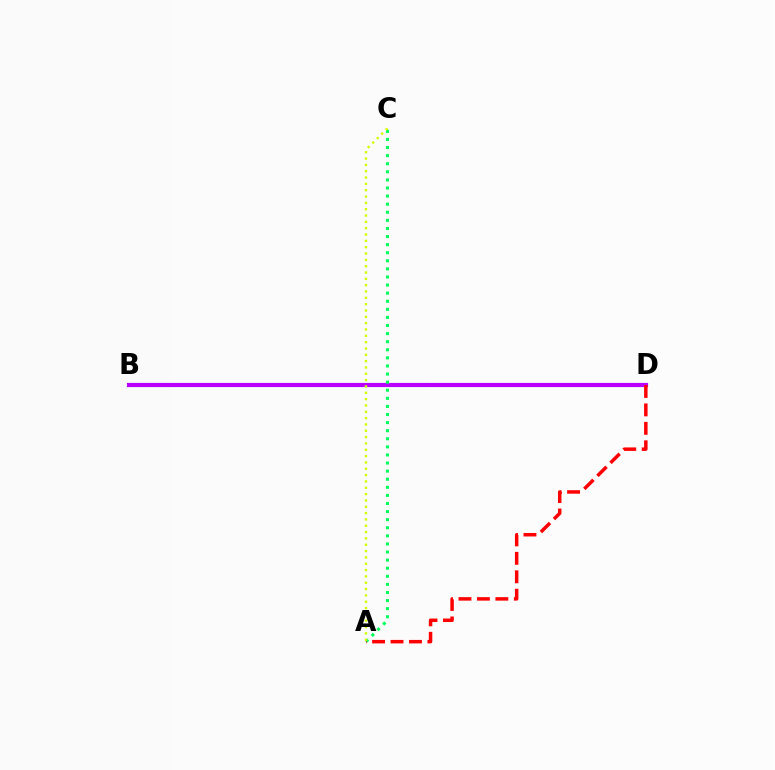{('B', 'D'): [{'color': '#0074ff', 'line_style': 'dashed', 'thickness': 1.61}, {'color': '#b900ff', 'line_style': 'solid', 'thickness': 2.99}], ('A', 'C'): [{'color': '#00ff5c', 'line_style': 'dotted', 'thickness': 2.2}, {'color': '#d1ff00', 'line_style': 'dotted', 'thickness': 1.72}], ('A', 'D'): [{'color': '#ff0000', 'line_style': 'dashed', 'thickness': 2.51}]}